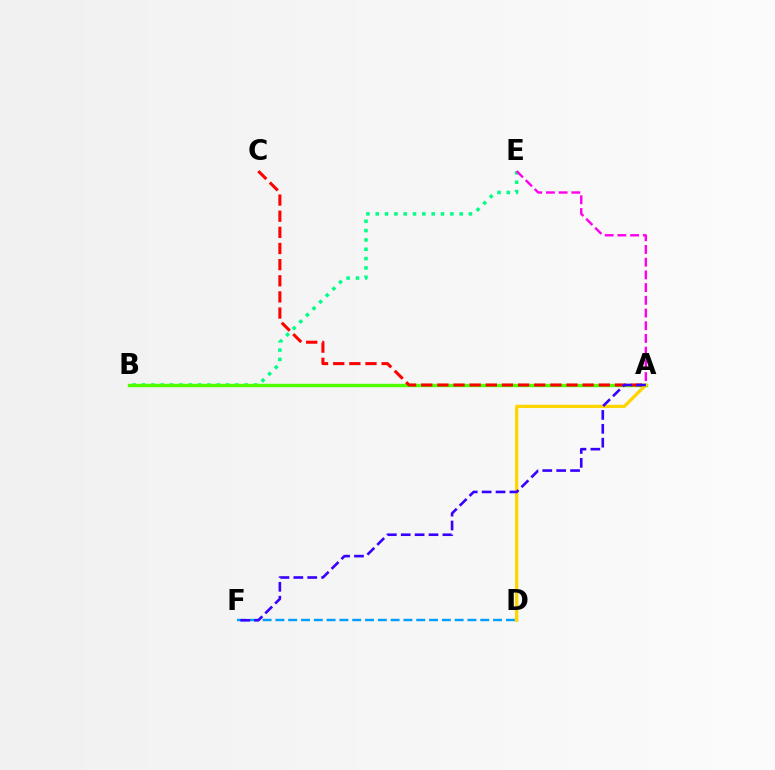{('B', 'E'): [{'color': '#00ff86', 'line_style': 'dotted', 'thickness': 2.53}], ('A', 'B'): [{'color': '#4fff00', 'line_style': 'solid', 'thickness': 2.45}], ('A', 'C'): [{'color': '#ff0000', 'line_style': 'dashed', 'thickness': 2.19}], ('A', 'E'): [{'color': '#ff00ed', 'line_style': 'dashed', 'thickness': 1.73}], ('A', 'D'): [{'color': '#ffd500', 'line_style': 'solid', 'thickness': 2.37}], ('D', 'F'): [{'color': '#009eff', 'line_style': 'dashed', 'thickness': 1.74}], ('A', 'F'): [{'color': '#3700ff', 'line_style': 'dashed', 'thickness': 1.89}]}